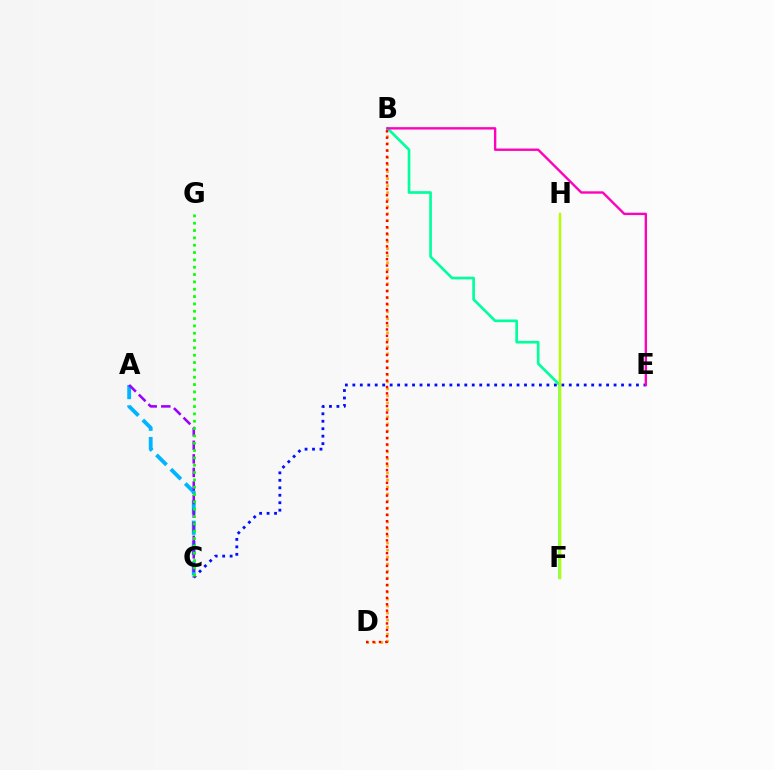{('C', 'E'): [{'color': '#0010ff', 'line_style': 'dotted', 'thickness': 2.03}], ('B', 'D'): [{'color': '#ffa500', 'line_style': 'dotted', 'thickness': 1.9}, {'color': '#ff0000', 'line_style': 'dotted', 'thickness': 1.74}], ('B', 'F'): [{'color': '#00ff9d', 'line_style': 'solid', 'thickness': 1.92}], ('F', 'H'): [{'color': '#b3ff00', 'line_style': 'solid', 'thickness': 1.79}], ('A', 'C'): [{'color': '#00b5ff', 'line_style': 'dashed', 'thickness': 2.76}, {'color': '#9b00ff', 'line_style': 'dashed', 'thickness': 1.84}], ('B', 'E'): [{'color': '#ff00bd', 'line_style': 'solid', 'thickness': 1.71}], ('C', 'G'): [{'color': '#08ff00', 'line_style': 'dotted', 'thickness': 1.99}]}